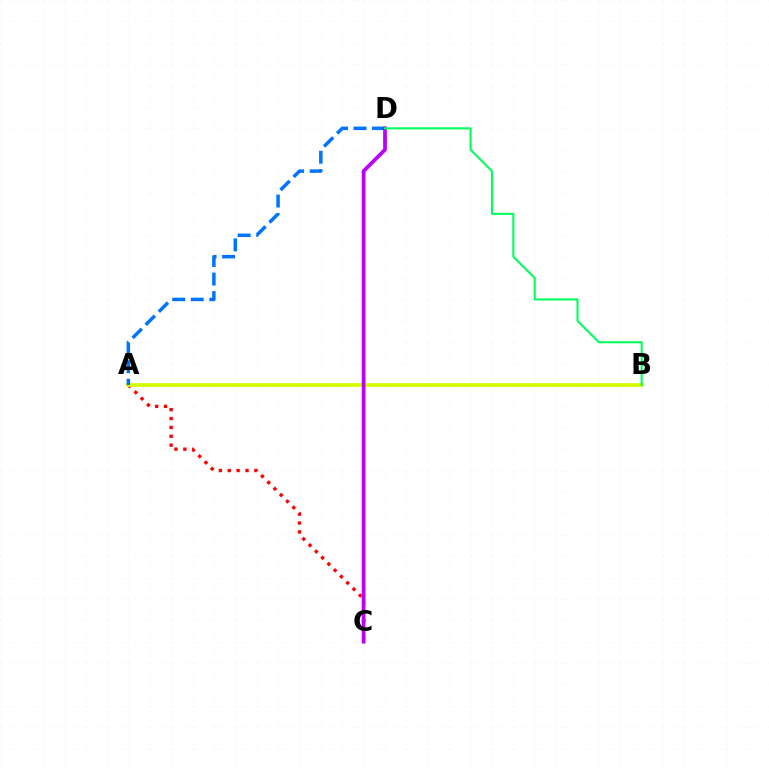{('A', 'C'): [{'color': '#ff0000', 'line_style': 'dotted', 'thickness': 2.41}], ('A', 'B'): [{'color': '#d1ff00', 'line_style': 'solid', 'thickness': 2.68}], ('A', 'D'): [{'color': '#0074ff', 'line_style': 'dashed', 'thickness': 2.52}], ('C', 'D'): [{'color': '#b900ff', 'line_style': 'solid', 'thickness': 2.7}], ('B', 'D'): [{'color': '#00ff5c', 'line_style': 'solid', 'thickness': 1.51}]}